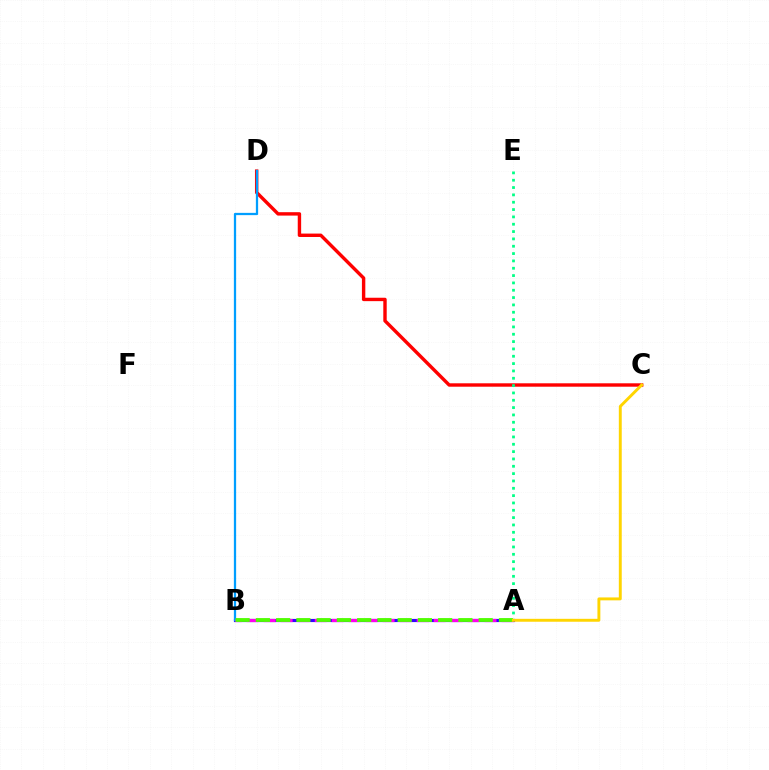{('C', 'D'): [{'color': '#ff0000', 'line_style': 'solid', 'thickness': 2.45}], ('A', 'B'): [{'color': '#3700ff', 'line_style': 'solid', 'thickness': 2.28}, {'color': '#ff00ed', 'line_style': 'dashed', 'thickness': 2.31}, {'color': '#4fff00', 'line_style': 'dashed', 'thickness': 2.75}], ('B', 'D'): [{'color': '#009eff', 'line_style': 'solid', 'thickness': 1.63}], ('A', 'E'): [{'color': '#00ff86', 'line_style': 'dotted', 'thickness': 1.99}], ('A', 'C'): [{'color': '#ffd500', 'line_style': 'solid', 'thickness': 2.1}]}